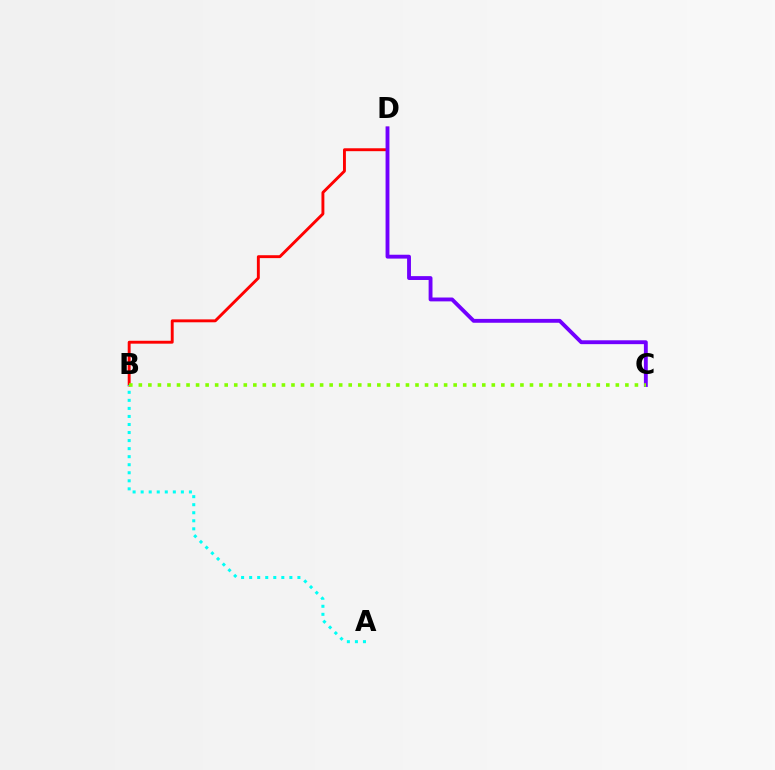{('B', 'D'): [{'color': '#ff0000', 'line_style': 'solid', 'thickness': 2.09}], ('C', 'D'): [{'color': '#7200ff', 'line_style': 'solid', 'thickness': 2.78}], ('A', 'B'): [{'color': '#00fff6', 'line_style': 'dotted', 'thickness': 2.19}], ('B', 'C'): [{'color': '#84ff00', 'line_style': 'dotted', 'thickness': 2.59}]}